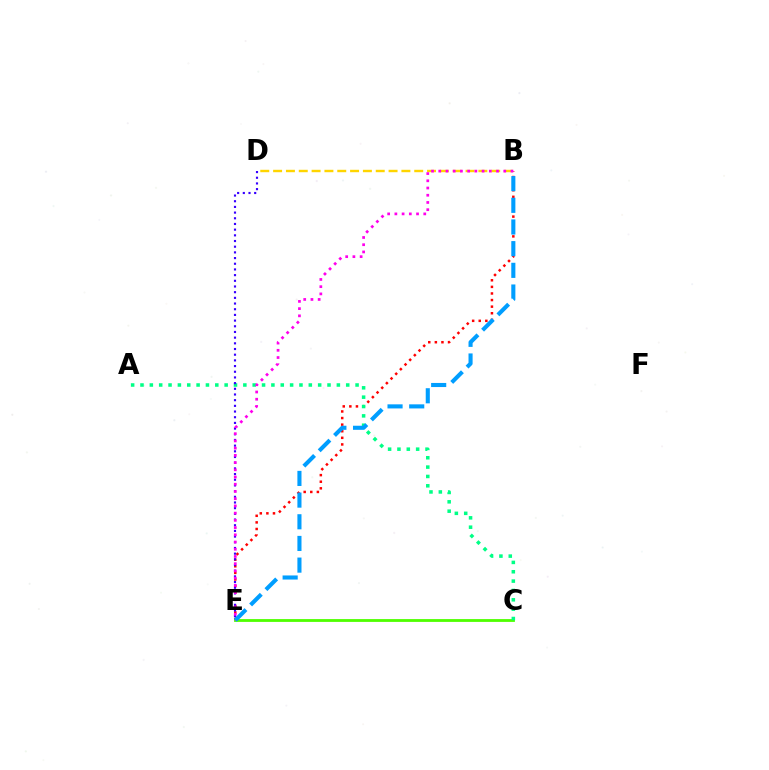{('B', 'E'): [{'color': '#ff0000', 'line_style': 'dotted', 'thickness': 1.79}, {'color': '#009eff', 'line_style': 'dashed', 'thickness': 2.94}, {'color': '#ff00ed', 'line_style': 'dotted', 'thickness': 1.96}], ('C', 'E'): [{'color': '#4fff00', 'line_style': 'solid', 'thickness': 2.02}], ('A', 'C'): [{'color': '#00ff86', 'line_style': 'dotted', 'thickness': 2.54}], ('B', 'D'): [{'color': '#ffd500', 'line_style': 'dashed', 'thickness': 1.74}], ('D', 'E'): [{'color': '#3700ff', 'line_style': 'dotted', 'thickness': 1.54}]}